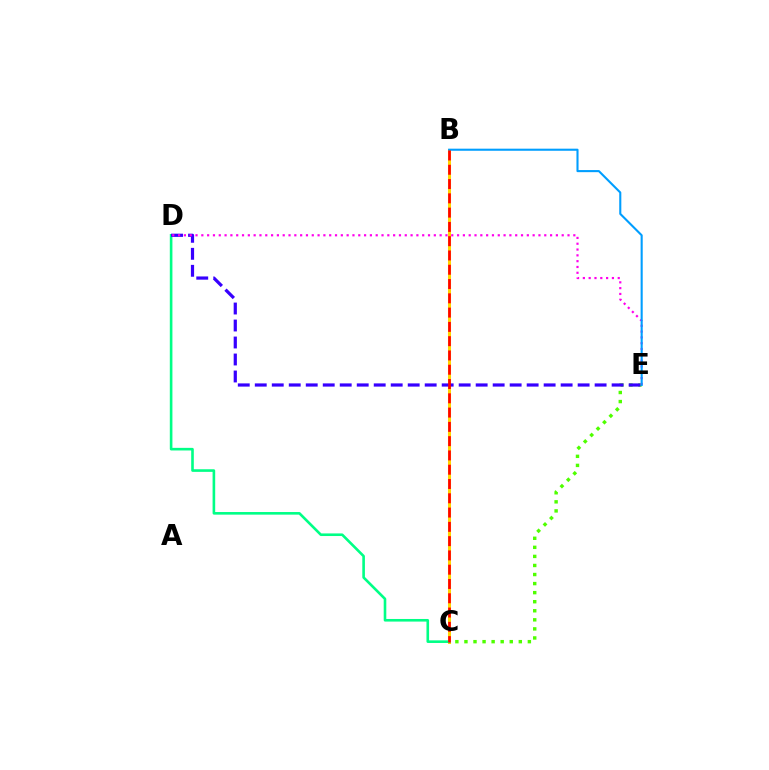{('B', 'C'): [{'color': '#ffd500', 'line_style': 'solid', 'thickness': 2.18}, {'color': '#ff0000', 'line_style': 'dashed', 'thickness': 1.94}], ('C', 'D'): [{'color': '#00ff86', 'line_style': 'solid', 'thickness': 1.88}], ('C', 'E'): [{'color': '#4fff00', 'line_style': 'dotted', 'thickness': 2.46}], ('D', 'E'): [{'color': '#3700ff', 'line_style': 'dashed', 'thickness': 2.31}, {'color': '#ff00ed', 'line_style': 'dotted', 'thickness': 1.58}], ('B', 'E'): [{'color': '#009eff', 'line_style': 'solid', 'thickness': 1.51}]}